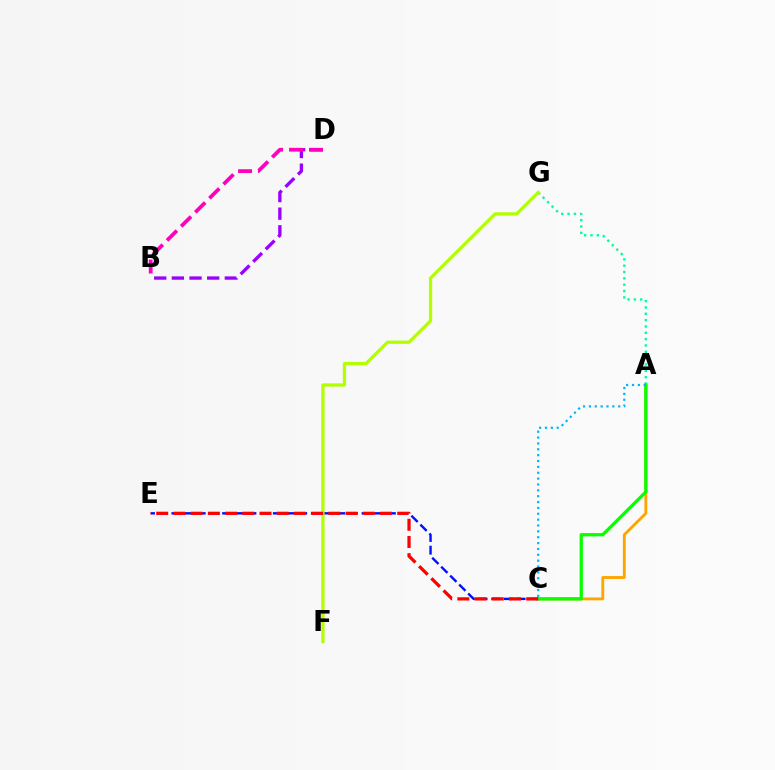{('C', 'E'): [{'color': '#0010ff', 'line_style': 'dashed', 'thickness': 1.72}, {'color': '#ff0000', 'line_style': 'dashed', 'thickness': 2.34}], ('A', 'G'): [{'color': '#00ff9d', 'line_style': 'dotted', 'thickness': 1.72}], ('F', 'G'): [{'color': '#b3ff00', 'line_style': 'solid', 'thickness': 2.34}], ('A', 'C'): [{'color': '#ffa500', 'line_style': 'solid', 'thickness': 2.07}, {'color': '#08ff00', 'line_style': 'solid', 'thickness': 2.34}, {'color': '#00b5ff', 'line_style': 'dotted', 'thickness': 1.59}], ('B', 'D'): [{'color': '#9b00ff', 'line_style': 'dashed', 'thickness': 2.4}, {'color': '#ff00bd', 'line_style': 'dashed', 'thickness': 2.71}]}